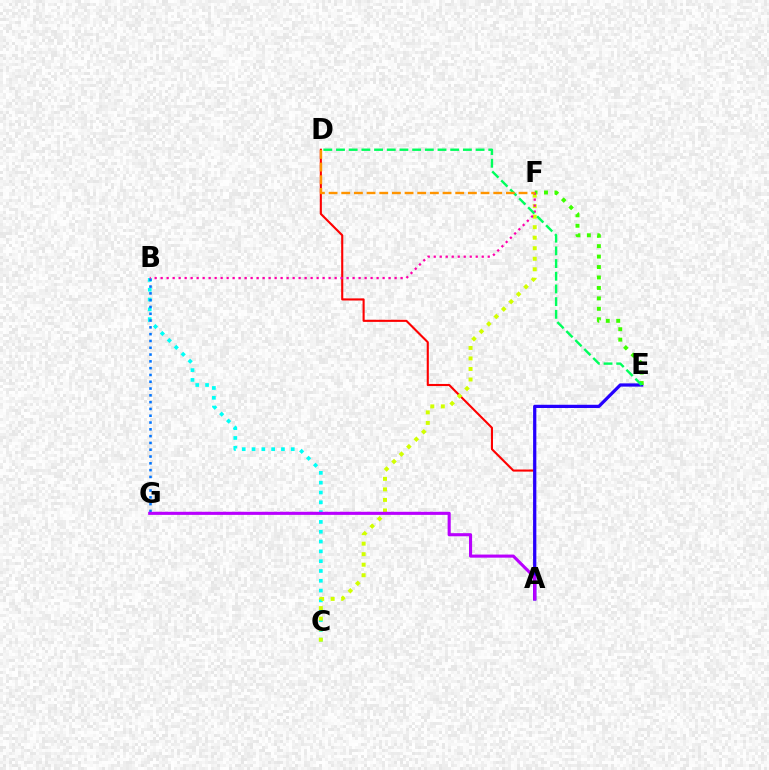{('A', 'D'): [{'color': '#ff0000', 'line_style': 'solid', 'thickness': 1.51}], ('A', 'E'): [{'color': '#2500ff', 'line_style': 'solid', 'thickness': 2.33}], ('B', 'C'): [{'color': '#00fff6', 'line_style': 'dotted', 'thickness': 2.67}], ('B', 'G'): [{'color': '#0074ff', 'line_style': 'dotted', 'thickness': 1.85}], ('E', 'F'): [{'color': '#3dff00', 'line_style': 'dotted', 'thickness': 2.84}], ('C', 'F'): [{'color': '#d1ff00', 'line_style': 'dotted', 'thickness': 2.86}], ('B', 'F'): [{'color': '#ff00ac', 'line_style': 'dotted', 'thickness': 1.63}], ('D', 'E'): [{'color': '#00ff5c', 'line_style': 'dashed', 'thickness': 1.72}], ('A', 'G'): [{'color': '#b900ff', 'line_style': 'solid', 'thickness': 2.23}], ('D', 'F'): [{'color': '#ff9400', 'line_style': 'dashed', 'thickness': 1.72}]}